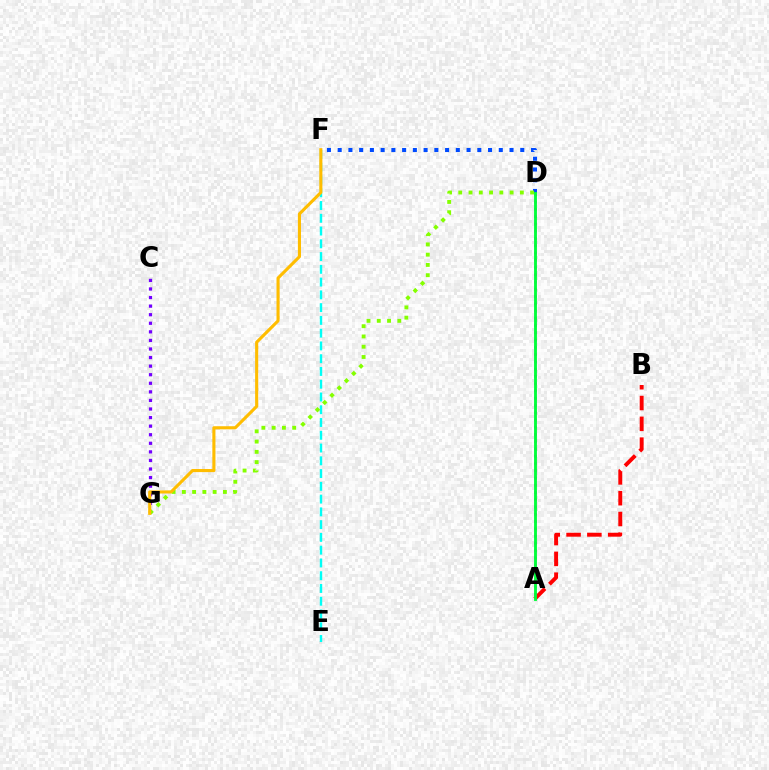{('A', 'B'): [{'color': '#ff0000', 'line_style': 'dashed', 'thickness': 2.83}], ('C', 'G'): [{'color': '#7200ff', 'line_style': 'dotted', 'thickness': 2.33}], ('A', 'D'): [{'color': '#ff00cf', 'line_style': 'dotted', 'thickness': 1.97}, {'color': '#00ff39', 'line_style': 'solid', 'thickness': 2.06}], ('E', 'F'): [{'color': '#00fff6', 'line_style': 'dashed', 'thickness': 1.73}], ('D', 'F'): [{'color': '#004bff', 'line_style': 'dotted', 'thickness': 2.92}], ('D', 'G'): [{'color': '#84ff00', 'line_style': 'dotted', 'thickness': 2.79}], ('F', 'G'): [{'color': '#ffbd00', 'line_style': 'solid', 'thickness': 2.23}]}